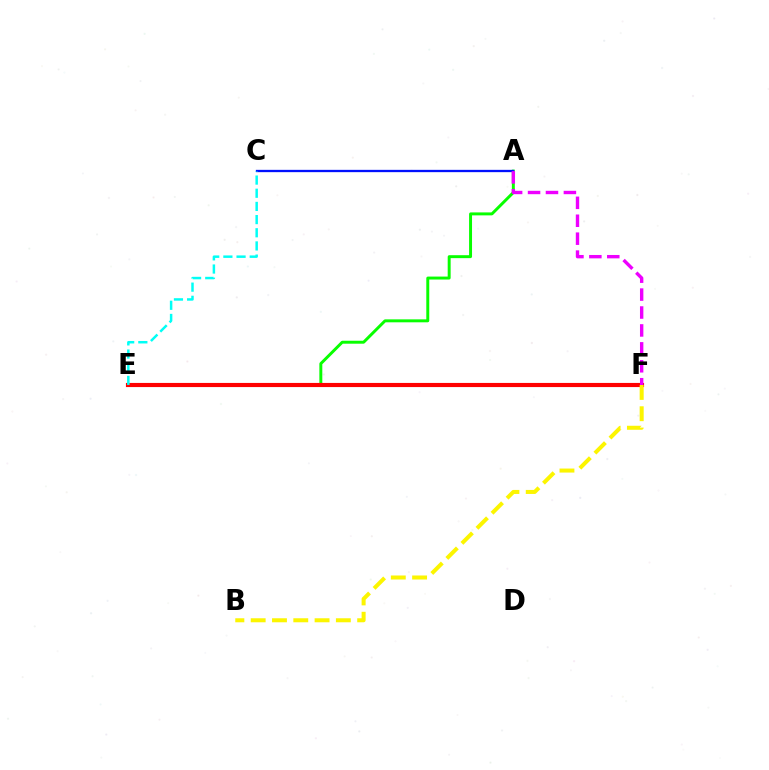{('A', 'E'): [{'color': '#08ff00', 'line_style': 'solid', 'thickness': 2.13}], ('E', 'F'): [{'color': '#ff0000', 'line_style': 'solid', 'thickness': 2.98}], ('A', 'C'): [{'color': '#0010ff', 'line_style': 'solid', 'thickness': 1.66}], ('C', 'E'): [{'color': '#00fff6', 'line_style': 'dashed', 'thickness': 1.79}], ('B', 'F'): [{'color': '#fcf500', 'line_style': 'dashed', 'thickness': 2.89}], ('A', 'F'): [{'color': '#ee00ff', 'line_style': 'dashed', 'thickness': 2.44}]}